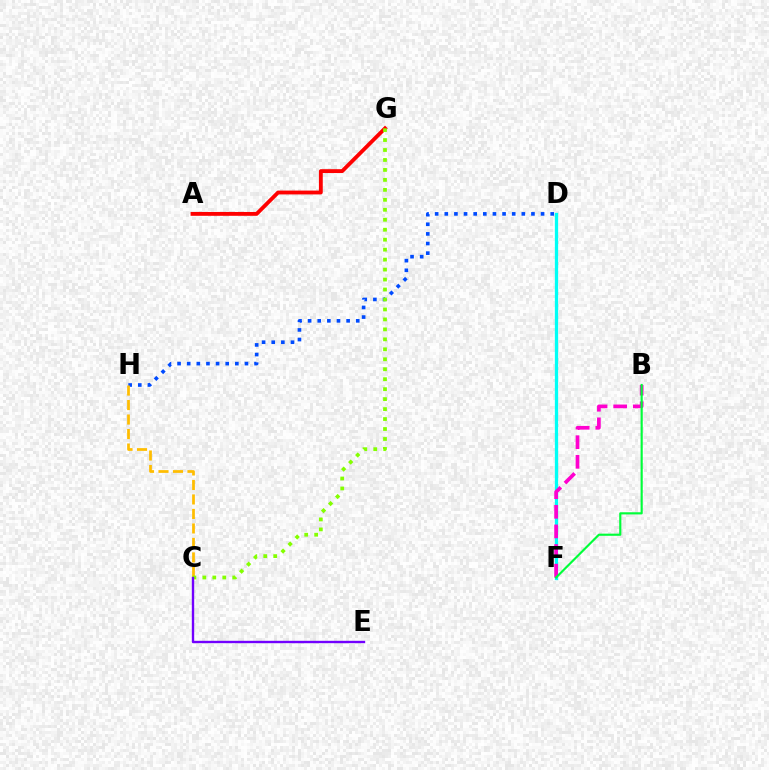{('D', 'H'): [{'color': '#004bff', 'line_style': 'dotted', 'thickness': 2.62}], ('D', 'F'): [{'color': '#00fff6', 'line_style': 'solid', 'thickness': 2.36}], ('A', 'G'): [{'color': '#ff0000', 'line_style': 'solid', 'thickness': 2.77}], ('B', 'F'): [{'color': '#ff00cf', 'line_style': 'dashed', 'thickness': 2.66}, {'color': '#00ff39', 'line_style': 'solid', 'thickness': 1.55}], ('C', 'H'): [{'color': '#ffbd00', 'line_style': 'dashed', 'thickness': 1.97}], ('C', 'G'): [{'color': '#84ff00', 'line_style': 'dotted', 'thickness': 2.71}], ('C', 'E'): [{'color': '#7200ff', 'line_style': 'solid', 'thickness': 1.71}]}